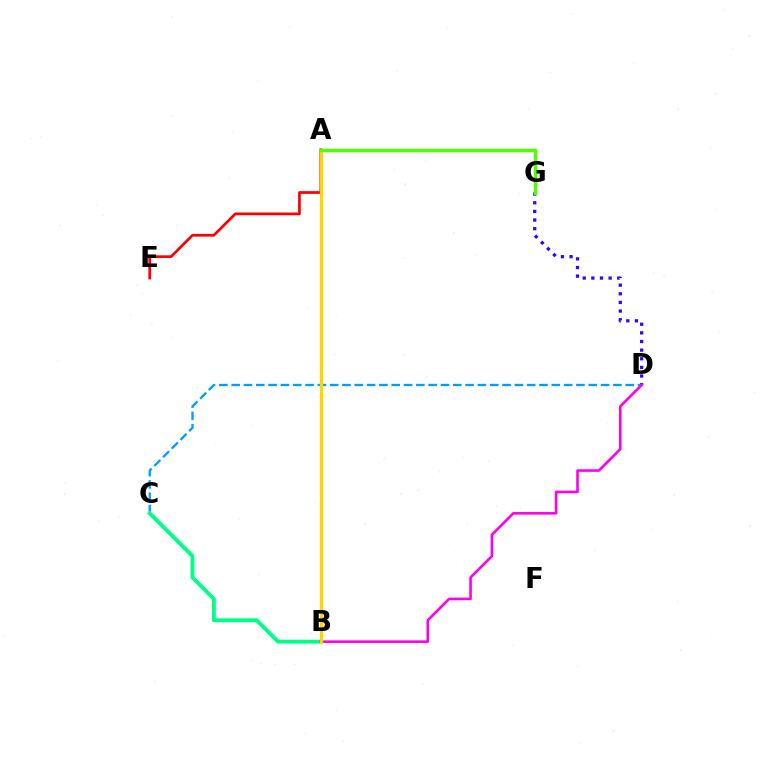{('D', 'G'): [{'color': '#3700ff', 'line_style': 'dotted', 'thickness': 2.35}], ('C', 'D'): [{'color': '#009eff', 'line_style': 'dashed', 'thickness': 1.67}], ('B', 'C'): [{'color': '#00ff86', 'line_style': 'solid', 'thickness': 2.78}], ('B', 'D'): [{'color': '#ff00ed', 'line_style': 'solid', 'thickness': 1.88}], ('A', 'E'): [{'color': '#ff0000', 'line_style': 'solid', 'thickness': 1.96}], ('A', 'B'): [{'color': '#ffd500', 'line_style': 'solid', 'thickness': 2.42}], ('A', 'G'): [{'color': '#4fff00', 'line_style': 'solid', 'thickness': 2.51}]}